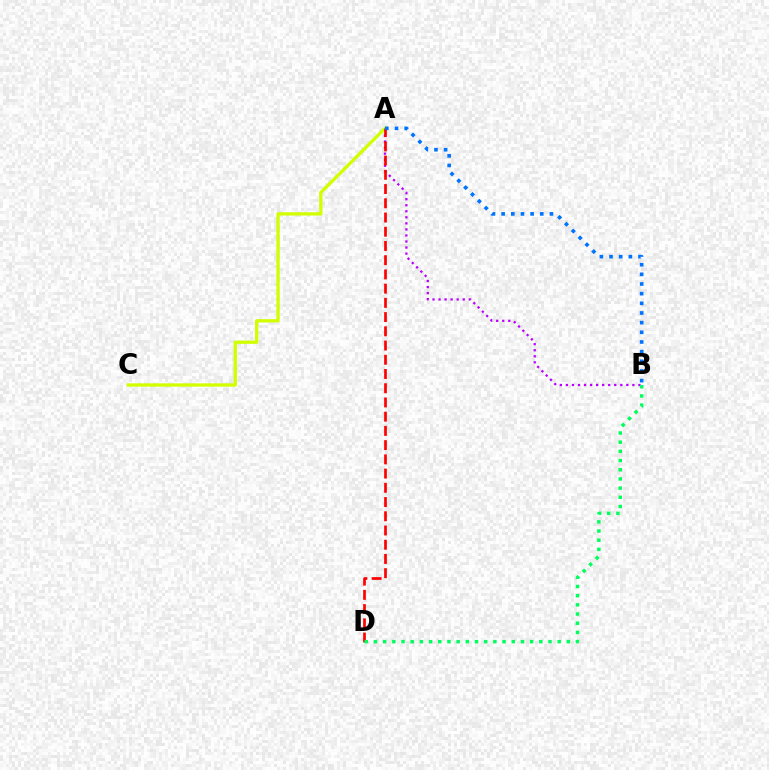{('A', 'B'): [{'color': '#b900ff', 'line_style': 'dotted', 'thickness': 1.64}, {'color': '#0074ff', 'line_style': 'dotted', 'thickness': 2.63}], ('A', 'C'): [{'color': '#d1ff00', 'line_style': 'solid', 'thickness': 2.38}], ('A', 'D'): [{'color': '#ff0000', 'line_style': 'dashed', 'thickness': 1.93}], ('B', 'D'): [{'color': '#00ff5c', 'line_style': 'dotted', 'thickness': 2.5}]}